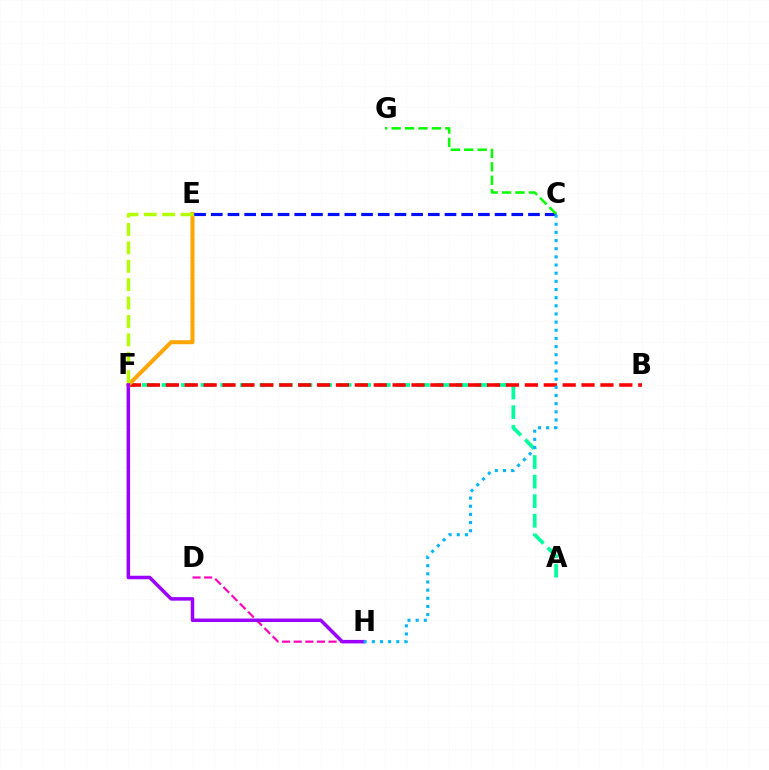{('A', 'F'): [{'color': '#00ff9d', 'line_style': 'dashed', 'thickness': 2.66}], ('B', 'F'): [{'color': '#ff0000', 'line_style': 'dashed', 'thickness': 2.57}], ('E', 'F'): [{'color': '#ffa500', 'line_style': 'solid', 'thickness': 2.88}, {'color': '#b3ff00', 'line_style': 'dashed', 'thickness': 2.5}], ('D', 'H'): [{'color': '#ff00bd', 'line_style': 'dashed', 'thickness': 1.58}], ('C', 'E'): [{'color': '#0010ff', 'line_style': 'dashed', 'thickness': 2.27}], ('F', 'H'): [{'color': '#9b00ff', 'line_style': 'solid', 'thickness': 2.53}], ('C', 'G'): [{'color': '#08ff00', 'line_style': 'dashed', 'thickness': 1.82}], ('C', 'H'): [{'color': '#00b5ff', 'line_style': 'dotted', 'thickness': 2.22}]}